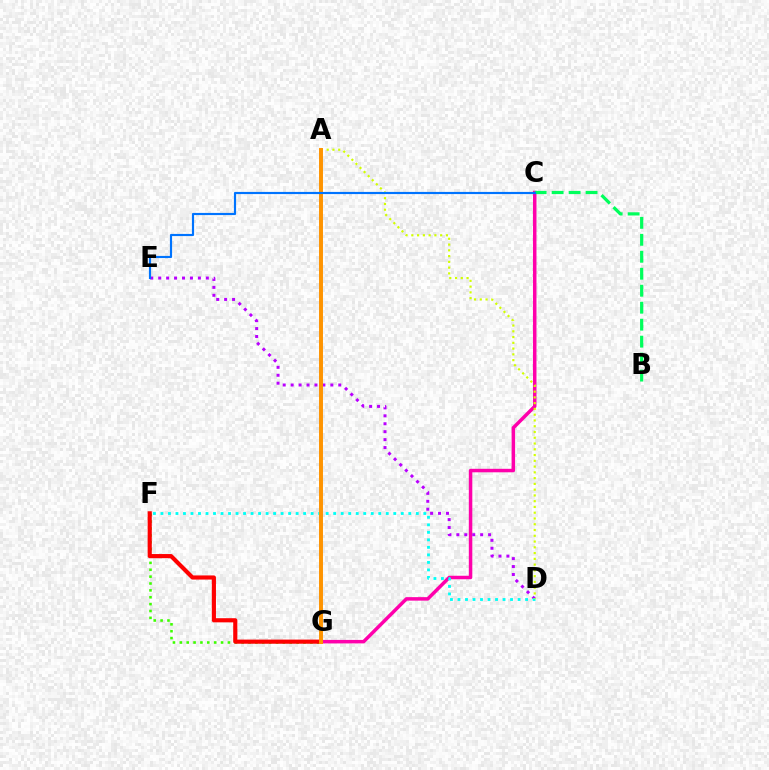{('C', 'G'): [{'color': '#ff00ac', 'line_style': 'solid', 'thickness': 2.52}], ('D', 'E'): [{'color': '#b900ff', 'line_style': 'dotted', 'thickness': 2.16}], ('D', 'F'): [{'color': '#00fff6', 'line_style': 'dotted', 'thickness': 2.04}], ('F', 'G'): [{'color': '#3dff00', 'line_style': 'dotted', 'thickness': 1.87}, {'color': '#ff0000', 'line_style': 'solid', 'thickness': 2.98}], ('B', 'C'): [{'color': '#00ff5c', 'line_style': 'dashed', 'thickness': 2.31}], ('A', 'G'): [{'color': '#2500ff', 'line_style': 'dotted', 'thickness': 1.7}, {'color': '#ff9400', 'line_style': 'solid', 'thickness': 2.83}], ('A', 'D'): [{'color': '#d1ff00', 'line_style': 'dotted', 'thickness': 1.57}], ('C', 'E'): [{'color': '#0074ff', 'line_style': 'solid', 'thickness': 1.56}]}